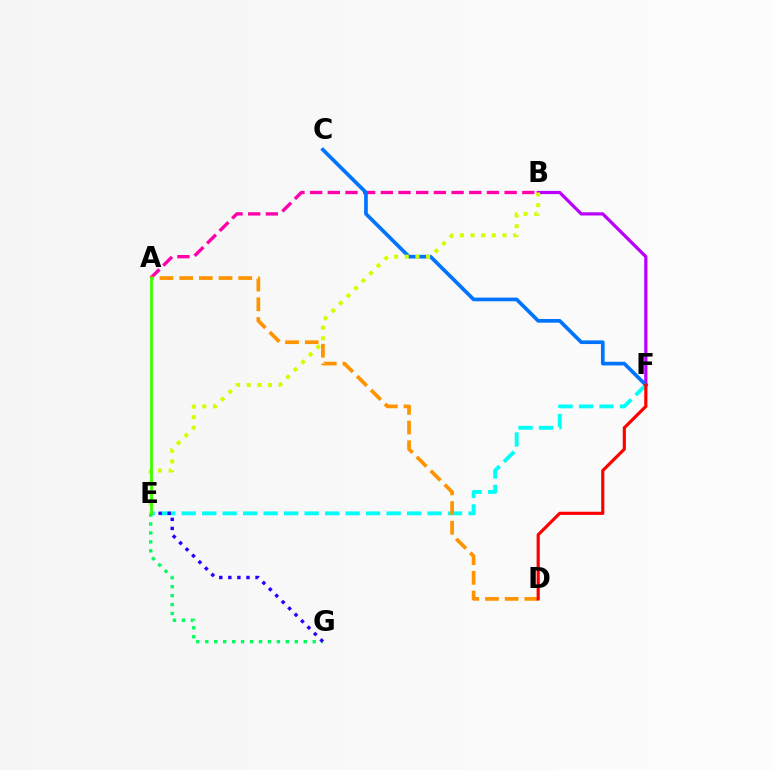{('B', 'F'): [{'color': '#b900ff', 'line_style': 'solid', 'thickness': 2.32}], ('A', 'B'): [{'color': '#ff00ac', 'line_style': 'dashed', 'thickness': 2.4}], ('E', 'F'): [{'color': '#00fff6', 'line_style': 'dashed', 'thickness': 2.78}], ('C', 'F'): [{'color': '#0074ff', 'line_style': 'solid', 'thickness': 2.65}], ('E', 'G'): [{'color': '#00ff5c', 'line_style': 'dotted', 'thickness': 2.43}, {'color': '#2500ff', 'line_style': 'dotted', 'thickness': 2.46}], ('B', 'E'): [{'color': '#d1ff00', 'line_style': 'dotted', 'thickness': 2.89}], ('A', 'D'): [{'color': '#ff9400', 'line_style': 'dashed', 'thickness': 2.67}], ('A', 'E'): [{'color': '#3dff00', 'line_style': 'solid', 'thickness': 2.03}], ('D', 'F'): [{'color': '#ff0000', 'line_style': 'solid', 'thickness': 2.28}]}